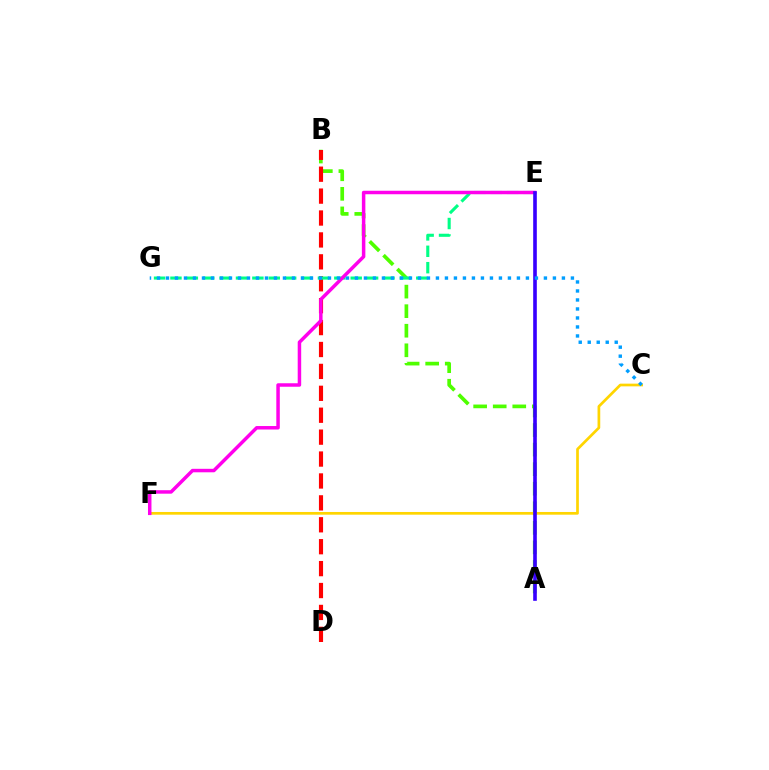{('A', 'B'): [{'color': '#4fff00', 'line_style': 'dashed', 'thickness': 2.66}], ('B', 'D'): [{'color': '#ff0000', 'line_style': 'dashed', 'thickness': 2.98}], ('C', 'F'): [{'color': '#ffd500', 'line_style': 'solid', 'thickness': 1.95}], ('E', 'G'): [{'color': '#00ff86', 'line_style': 'dashed', 'thickness': 2.23}], ('E', 'F'): [{'color': '#ff00ed', 'line_style': 'solid', 'thickness': 2.51}], ('A', 'E'): [{'color': '#3700ff', 'line_style': 'solid', 'thickness': 2.61}], ('C', 'G'): [{'color': '#009eff', 'line_style': 'dotted', 'thickness': 2.44}]}